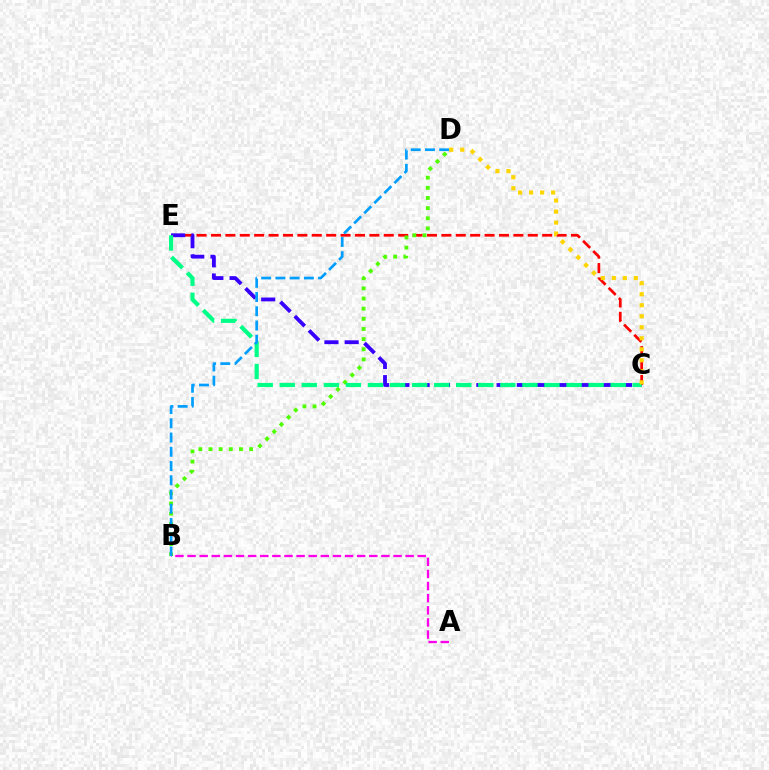{('C', 'E'): [{'color': '#ff0000', 'line_style': 'dashed', 'thickness': 1.96}, {'color': '#3700ff', 'line_style': 'dashed', 'thickness': 2.75}, {'color': '#00ff86', 'line_style': 'dashed', 'thickness': 3.0}], ('B', 'D'): [{'color': '#4fff00', 'line_style': 'dotted', 'thickness': 2.76}, {'color': '#009eff', 'line_style': 'dashed', 'thickness': 1.93}], ('A', 'B'): [{'color': '#ff00ed', 'line_style': 'dashed', 'thickness': 1.65}], ('C', 'D'): [{'color': '#ffd500', 'line_style': 'dotted', 'thickness': 2.99}]}